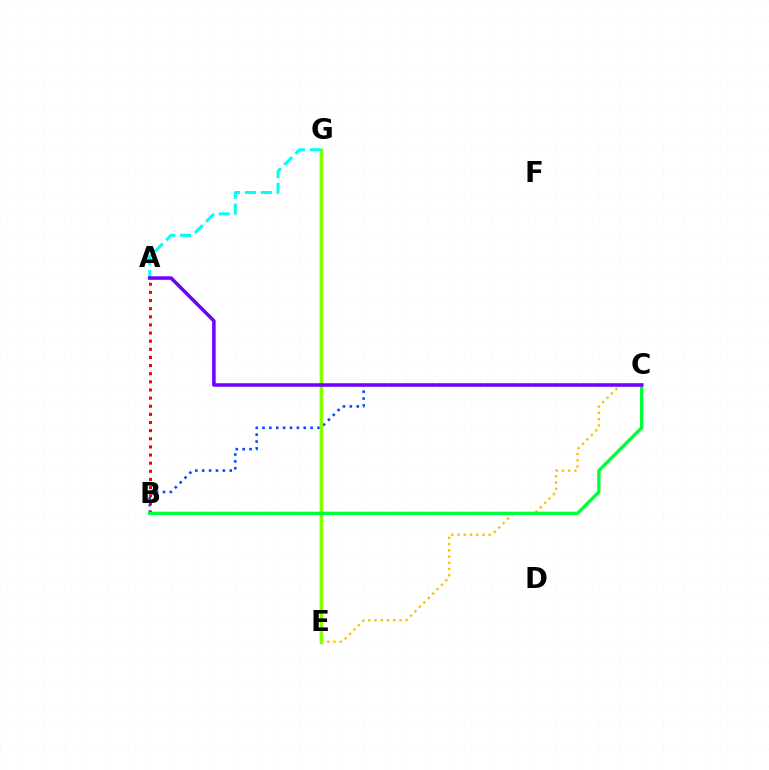{('E', 'G'): [{'color': '#ff00cf', 'line_style': 'solid', 'thickness': 1.54}, {'color': '#84ff00', 'line_style': 'solid', 'thickness': 2.47}], ('B', 'C'): [{'color': '#004bff', 'line_style': 'dotted', 'thickness': 1.87}, {'color': '#00ff39', 'line_style': 'solid', 'thickness': 2.37}], ('C', 'E'): [{'color': '#ffbd00', 'line_style': 'dotted', 'thickness': 1.69}], ('A', 'B'): [{'color': '#ff0000', 'line_style': 'dotted', 'thickness': 2.21}], ('A', 'G'): [{'color': '#00fff6', 'line_style': 'dashed', 'thickness': 2.15}], ('A', 'C'): [{'color': '#7200ff', 'line_style': 'solid', 'thickness': 2.54}]}